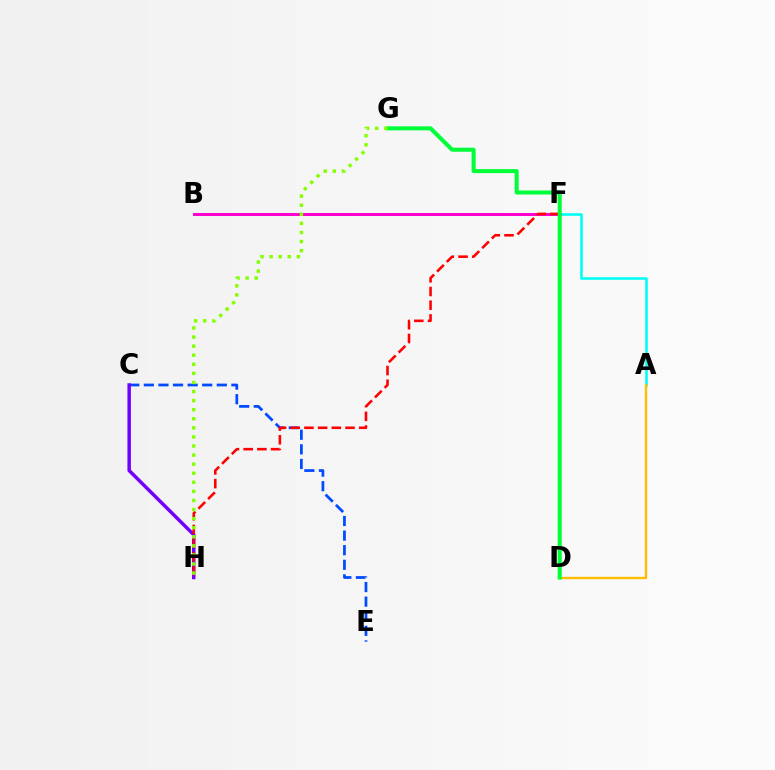{('C', 'E'): [{'color': '#004bff', 'line_style': 'dashed', 'thickness': 1.98}], ('C', 'H'): [{'color': '#7200ff', 'line_style': 'solid', 'thickness': 2.5}], ('A', 'B'): [{'color': '#00fff6', 'line_style': 'solid', 'thickness': 1.86}], ('B', 'F'): [{'color': '#ff00cf', 'line_style': 'solid', 'thickness': 2.13}], ('A', 'D'): [{'color': '#ffbd00', 'line_style': 'solid', 'thickness': 1.68}], ('F', 'H'): [{'color': '#ff0000', 'line_style': 'dashed', 'thickness': 1.86}], ('D', 'G'): [{'color': '#00ff39', 'line_style': 'solid', 'thickness': 2.91}], ('G', 'H'): [{'color': '#84ff00', 'line_style': 'dotted', 'thickness': 2.47}]}